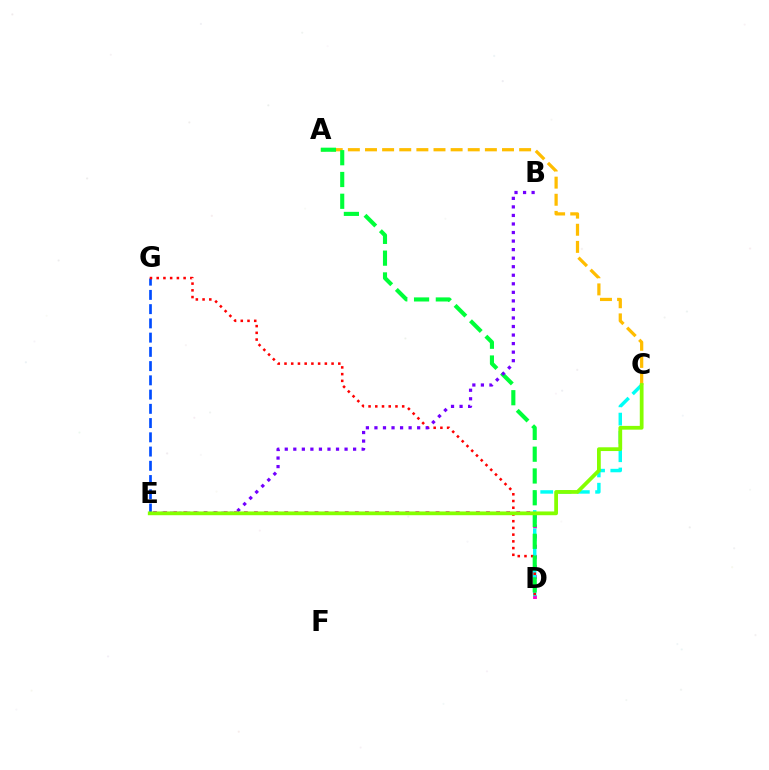{('D', 'E'): [{'color': '#ff00cf', 'line_style': 'dotted', 'thickness': 2.74}], ('E', 'G'): [{'color': '#004bff', 'line_style': 'dashed', 'thickness': 1.93}], ('C', 'D'): [{'color': '#00fff6', 'line_style': 'dashed', 'thickness': 2.49}], ('D', 'G'): [{'color': '#ff0000', 'line_style': 'dotted', 'thickness': 1.83}], ('A', 'C'): [{'color': '#ffbd00', 'line_style': 'dashed', 'thickness': 2.33}], ('A', 'D'): [{'color': '#00ff39', 'line_style': 'dashed', 'thickness': 2.96}], ('B', 'E'): [{'color': '#7200ff', 'line_style': 'dotted', 'thickness': 2.32}], ('C', 'E'): [{'color': '#84ff00', 'line_style': 'solid', 'thickness': 2.71}]}